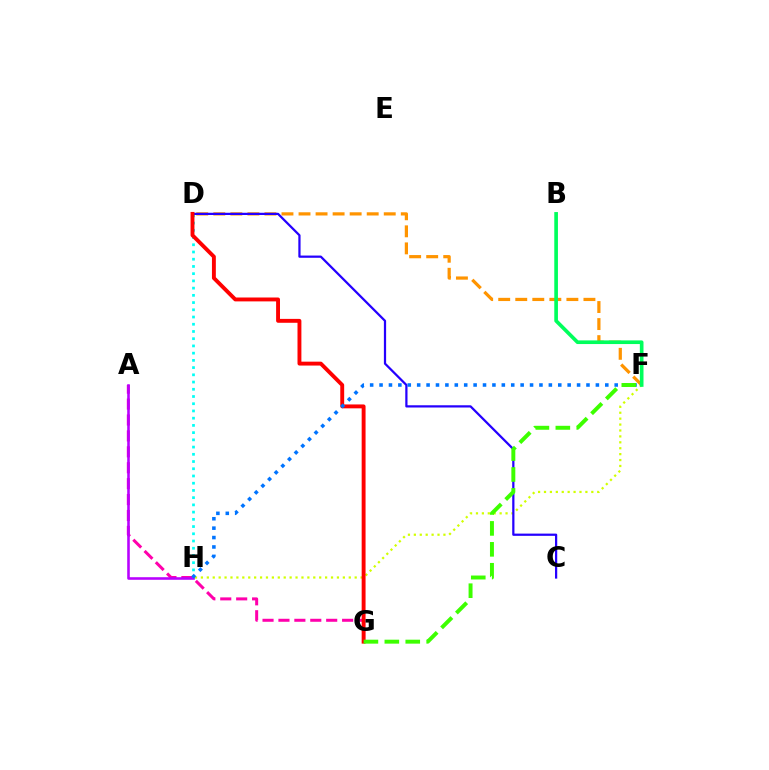{('D', 'F'): [{'color': '#ff9400', 'line_style': 'dashed', 'thickness': 2.32}], ('F', 'H'): [{'color': '#d1ff00', 'line_style': 'dotted', 'thickness': 1.61}, {'color': '#0074ff', 'line_style': 'dotted', 'thickness': 2.56}], ('B', 'F'): [{'color': '#00ff5c', 'line_style': 'solid', 'thickness': 2.63}], ('D', 'H'): [{'color': '#00fff6', 'line_style': 'dotted', 'thickness': 1.96}], ('A', 'G'): [{'color': '#ff00ac', 'line_style': 'dashed', 'thickness': 2.16}], ('C', 'D'): [{'color': '#2500ff', 'line_style': 'solid', 'thickness': 1.61}], ('A', 'H'): [{'color': '#b900ff', 'line_style': 'solid', 'thickness': 1.86}], ('D', 'G'): [{'color': '#ff0000', 'line_style': 'solid', 'thickness': 2.8}], ('F', 'G'): [{'color': '#3dff00', 'line_style': 'dashed', 'thickness': 2.84}]}